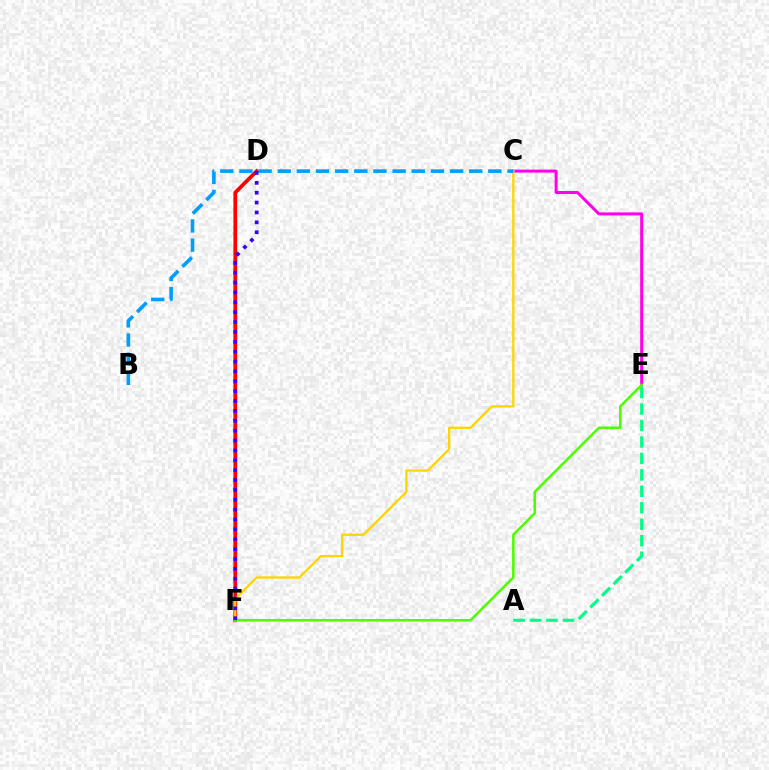{('C', 'E'): [{'color': '#ff00ed', 'line_style': 'solid', 'thickness': 2.14}], ('D', 'F'): [{'color': '#ff0000', 'line_style': 'solid', 'thickness': 2.68}, {'color': '#3700ff', 'line_style': 'dotted', 'thickness': 2.68}], ('C', 'F'): [{'color': '#ffd500', 'line_style': 'solid', 'thickness': 1.66}], ('A', 'E'): [{'color': '#00ff86', 'line_style': 'dashed', 'thickness': 2.24}], ('B', 'C'): [{'color': '#009eff', 'line_style': 'dashed', 'thickness': 2.6}], ('E', 'F'): [{'color': '#4fff00', 'line_style': 'solid', 'thickness': 1.84}]}